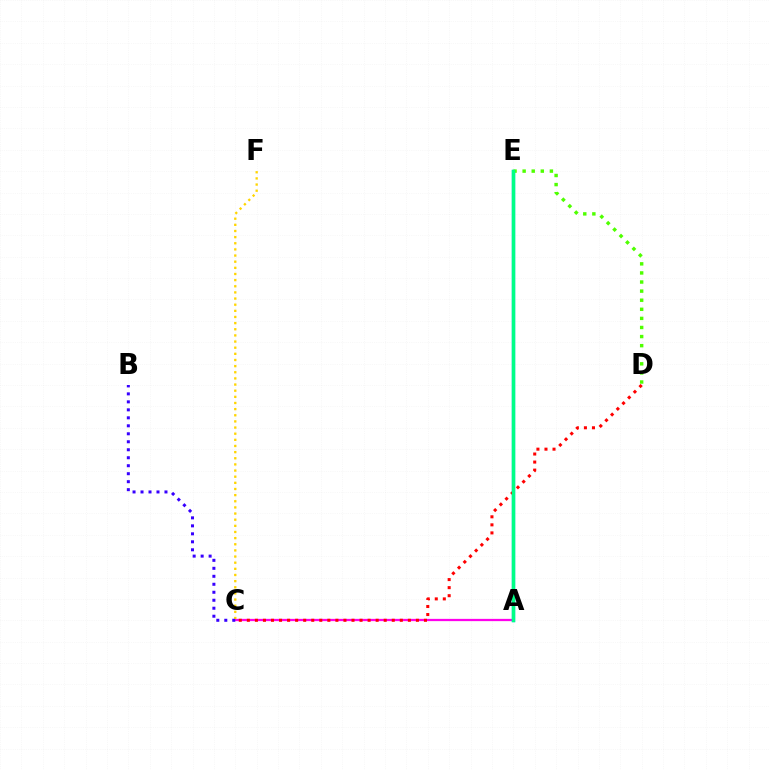{('A', 'C'): [{'color': '#ff00ed', 'line_style': 'solid', 'thickness': 1.63}], ('C', 'F'): [{'color': '#ffd500', 'line_style': 'dotted', 'thickness': 1.67}], ('A', 'E'): [{'color': '#009eff', 'line_style': 'solid', 'thickness': 2.38}, {'color': '#00ff86', 'line_style': 'solid', 'thickness': 2.47}], ('B', 'C'): [{'color': '#3700ff', 'line_style': 'dotted', 'thickness': 2.17}], ('C', 'D'): [{'color': '#ff0000', 'line_style': 'dotted', 'thickness': 2.19}], ('D', 'E'): [{'color': '#4fff00', 'line_style': 'dotted', 'thickness': 2.47}]}